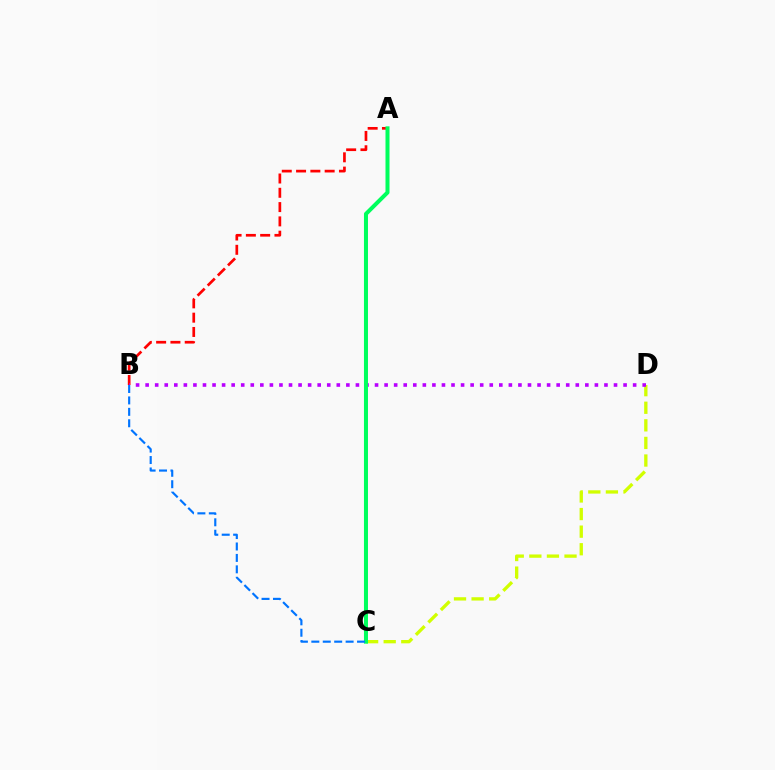{('A', 'B'): [{'color': '#ff0000', 'line_style': 'dashed', 'thickness': 1.94}], ('C', 'D'): [{'color': '#d1ff00', 'line_style': 'dashed', 'thickness': 2.39}], ('B', 'D'): [{'color': '#b900ff', 'line_style': 'dotted', 'thickness': 2.6}], ('A', 'C'): [{'color': '#00ff5c', 'line_style': 'solid', 'thickness': 2.89}], ('B', 'C'): [{'color': '#0074ff', 'line_style': 'dashed', 'thickness': 1.55}]}